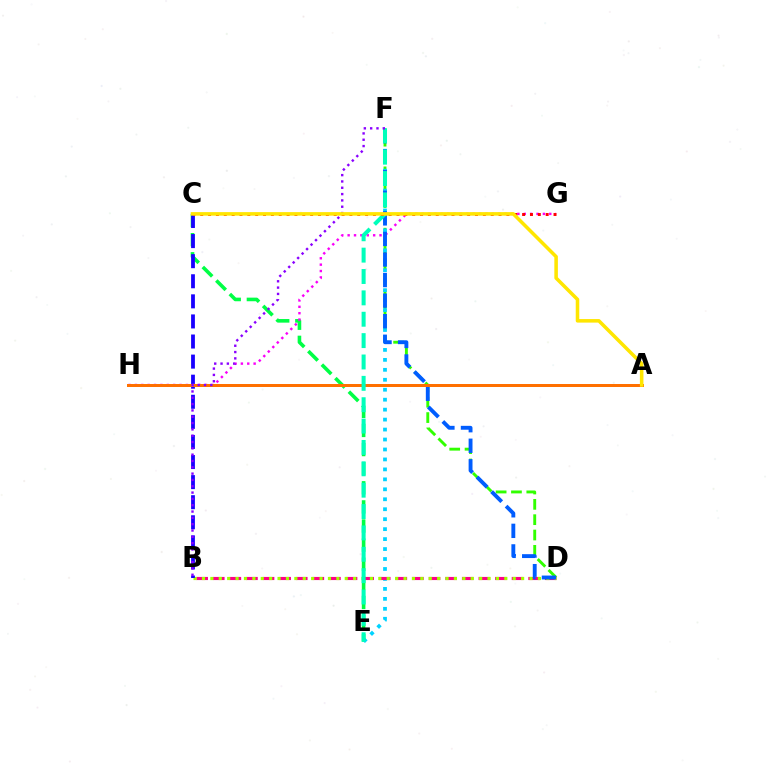{('D', 'F'): [{'color': '#31ff00', 'line_style': 'dashed', 'thickness': 2.08}, {'color': '#005dff', 'line_style': 'dashed', 'thickness': 2.79}], ('C', 'E'): [{'color': '#00ff45', 'line_style': 'dashed', 'thickness': 2.6}], ('E', 'F'): [{'color': '#00d3ff', 'line_style': 'dotted', 'thickness': 2.71}, {'color': '#00ffbb', 'line_style': 'dashed', 'thickness': 2.9}], ('B', 'D'): [{'color': '#ff0088', 'line_style': 'dashed', 'thickness': 2.25}, {'color': '#a2ff00', 'line_style': 'dotted', 'thickness': 2.28}], ('B', 'C'): [{'color': '#1900ff', 'line_style': 'dashed', 'thickness': 2.73}], ('G', 'H'): [{'color': '#fa00f9', 'line_style': 'dotted', 'thickness': 1.73}], ('A', 'H'): [{'color': '#ff7000', 'line_style': 'solid', 'thickness': 2.15}], ('C', 'G'): [{'color': '#ff0000', 'line_style': 'dotted', 'thickness': 2.13}], ('B', 'F'): [{'color': '#8a00ff', 'line_style': 'dotted', 'thickness': 1.72}], ('A', 'C'): [{'color': '#ffe600', 'line_style': 'solid', 'thickness': 2.55}]}